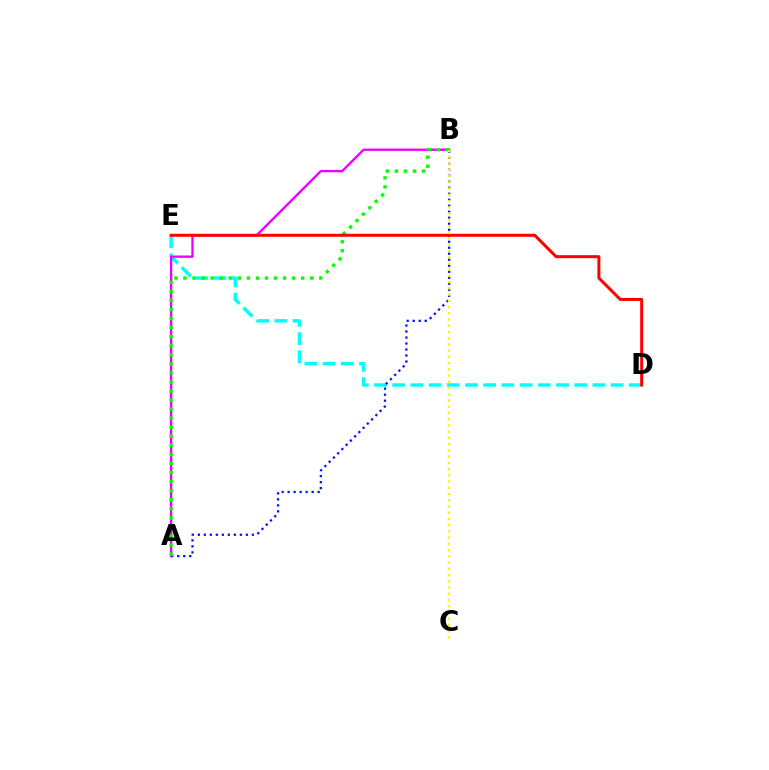{('D', 'E'): [{'color': '#00fff6', 'line_style': 'dashed', 'thickness': 2.47}, {'color': '#ff0000', 'line_style': 'solid', 'thickness': 2.16}], ('A', 'B'): [{'color': '#0010ff', 'line_style': 'dotted', 'thickness': 1.63}, {'color': '#ee00ff', 'line_style': 'solid', 'thickness': 1.69}, {'color': '#08ff00', 'line_style': 'dotted', 'thickness': 2.46}], ('B', 'C'): [{'color': '#fcf500', 'line_style': 'dotted', 'thickness': 1.69}]}